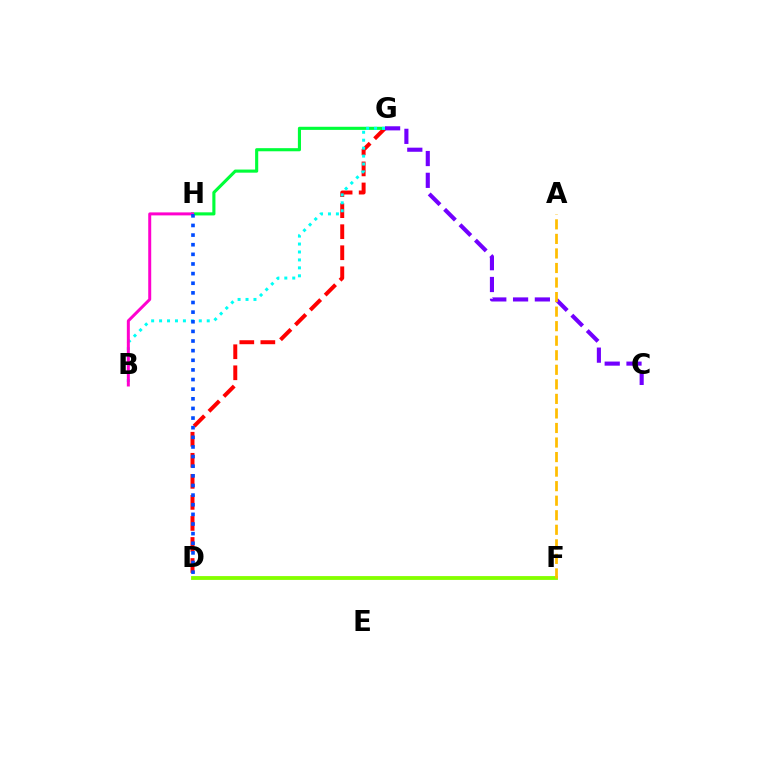{('D', 'G'): [{'color': '#ff0000', 'line_style': 'dashed', 'thickness': 2.86}], ('D', 'F'): [{'color': '#84ff00', 'line_style': 'solid', 'thickness': 2.76}], ('G', 'H'): [{'color': '#00ff39', 'line_style': 'solid', 'thickness': 2.24}], ('B', 'G'): [{'color': '#00fff6', 'line_style': 'dotted', 'thickness': 2.16}], ('C', 'G'): [{'color': '#7200ff', 'line_style': 'dashed', 'thickness': 2.96}], ('B', 'H'): [{'color': '#ff00cf', 'line_style': 'solid', 'thickness': 2.15}], ('A', 'F'): [{'color': '#ffbd00', 'line_style': 'dashed', 'thickness': 1.98}], ('D', 'H'): [{'color': '#004bff', 'line_style': 'dotted', 'thickness': 2.62}]}